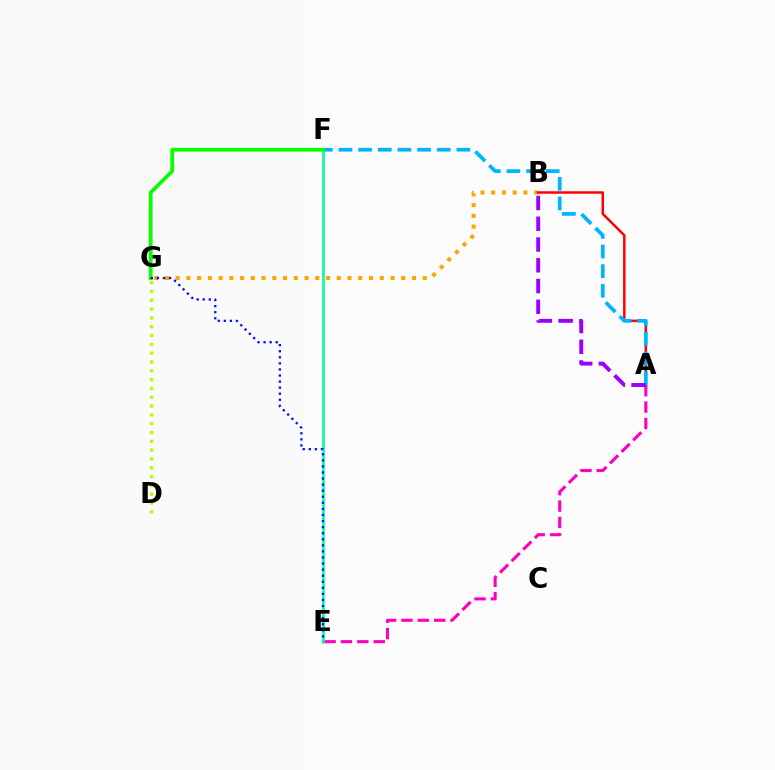{('B', 'G'): [{'color': '#ffa500', 'line_style': 'dotted', 'thickness': 2.92}], ('A', 'B'): [{'color': '#ff0000', 'line_style': 'solid', 'thickness': 1.78}, {'color': '#9b00ff', 'line_style': 'dashed', 'thickness': 2.82}], ('A', 'E'): [{'color': '#ff00bd', 'line_style': 'dashed', 'thickness': 2.22}], ('A', 'F'): [{'color': '#00b5ff', 'line_style': 'dashed', 'thickness': 2.67}], ('E', 'F'): [{'color': '#00ff9d', 'line_style': 'solid', 'thickness': 1.88}], ('F', 'G'): [{'color': '#08ff00', 'line_style': 'solid', 'thickness': 2.7}], ('D', 'G'): [{'color': '#b3ff00', 'line_style': 'dotted', 'thickness': 2.4}], ('E', 'G'): [{'color': '#0010ff', 'line_style': 'dotted', 'thickness': 1.65}]}